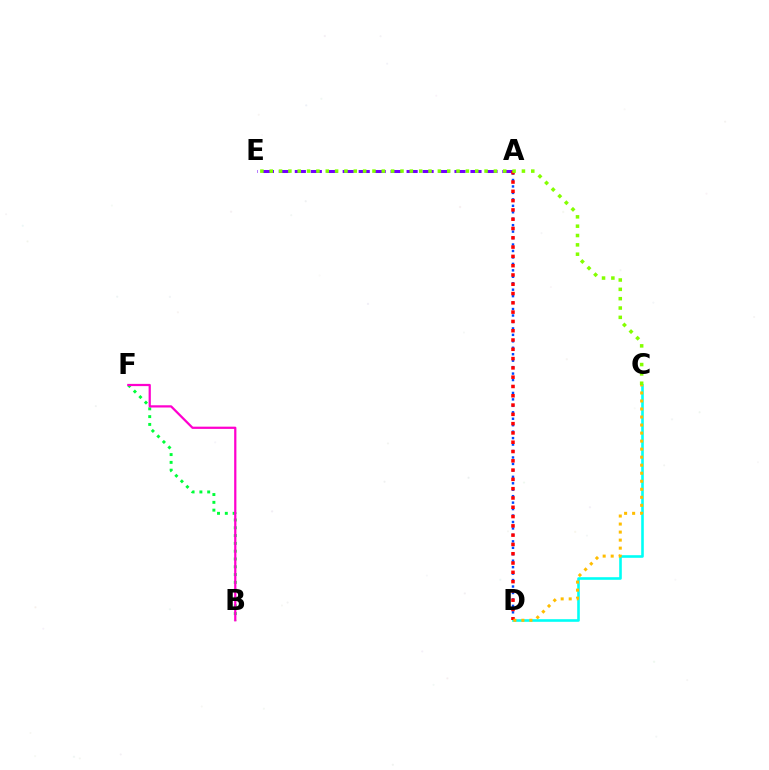{('C', 'D'): [{'color': '#00fff6', 'line_style': 'solid', 'thickness': 1.88}, {'color': '#ffbd00', 'line_style': 'dotted', 'thickness': 2.18}], ('B', 'F'): [{'color': '#00ff39', 'line_style': 'dotted', 'thickness': 2.12}, {'color': '#ff00cf', 'line_style': 'solid', 'thickness': 1.61}], ('A', 'E'): [{'color': '#7200ff', 'line_style': 'dashed', 'thickness': 2.17}], ('A', 'D'): [{'color': '#004bff', 'line_style': 'dotted', 'thickness': 1.75}, {'color': '#ff0000', 'line_style': 'dotted', 'thickness': 2.52}], ('C', 'E'): [{'color': '#84ff00', 'line_style': 'dotted', 'thickness': 2.54}]}